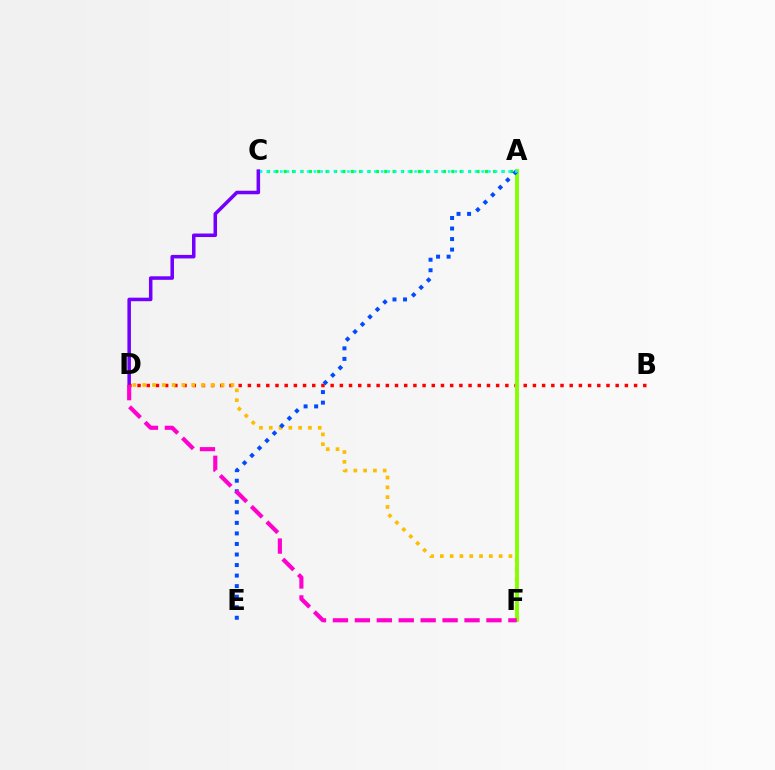{('A', 'C'): [{'color': '#00ff39', 'line_style': 'dotted', 'thickness': 2.28}, {'color': '#00fff6', 'line_style': 'dotted', 'thickness': 1.82}], ('C', 'D'): [{'color': '#7200ff', 'line_style': 'solid', 'thickness': 2.54}], ('B', 'D'): [{'color': '#ff0000', 'line_style': 'dotted', 'thickness': 2.5}], ('D', 'F'): [{'color': '#ffbd00', 'line_style': 'dotted', 'thickness': 2.66}, {'color': '#ff00cf', 'line_style': 'dashed', 'thickness': 2.98}], ('A', 'F'): [{'color': '#84ff00', 'line_style': 'solid', 'thickness': 2.77}], ('A', 'E'): [{'color': '#004bff', 'line_style': 'dotted', 'thickness': 2.86}]}